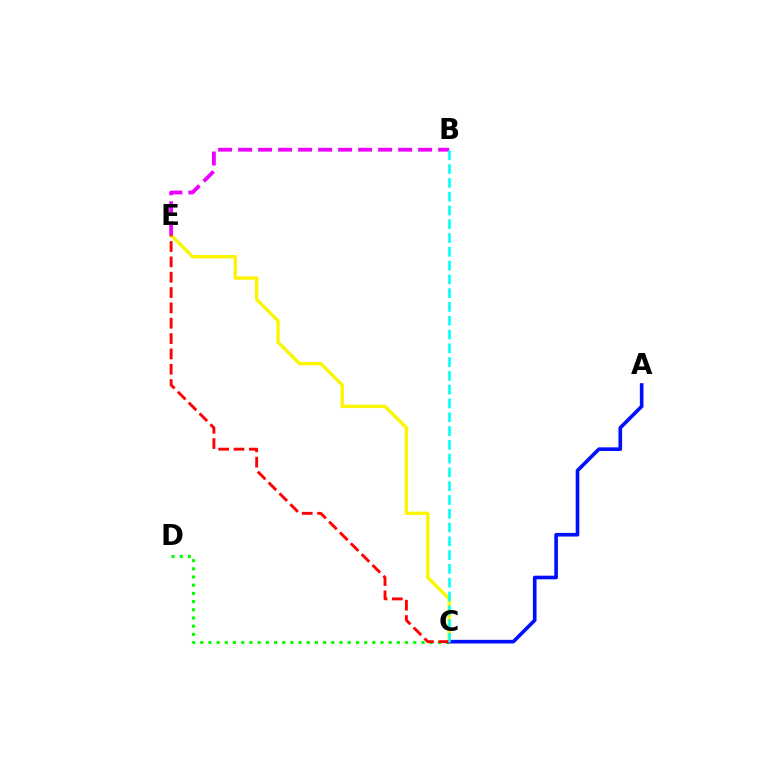{('C', 'E'): [{'color': '#fcf500', 'line_style': 'solid', 'thickness': 2.41}, {'color': '#ff0000', 'line_style': 'dashed', 'thickness': 2.08}], ('C', 'D'): [{'color': '#08ff00', 'line_style': 'dotted', 'thickness': 2.23}], ('A', 'C'): [{'color': '#0010ff', 'line_style': 'solid', 'thickness': 2.62}], ('B', 'E'): [{'color': '#ee00ff', 'line_style': 'dashed', 'thickness': 2.72}], ('B', 'C'): [{'color': '#00fff6', 'line_style': 'dashed', 'thickness': 1.87}]}